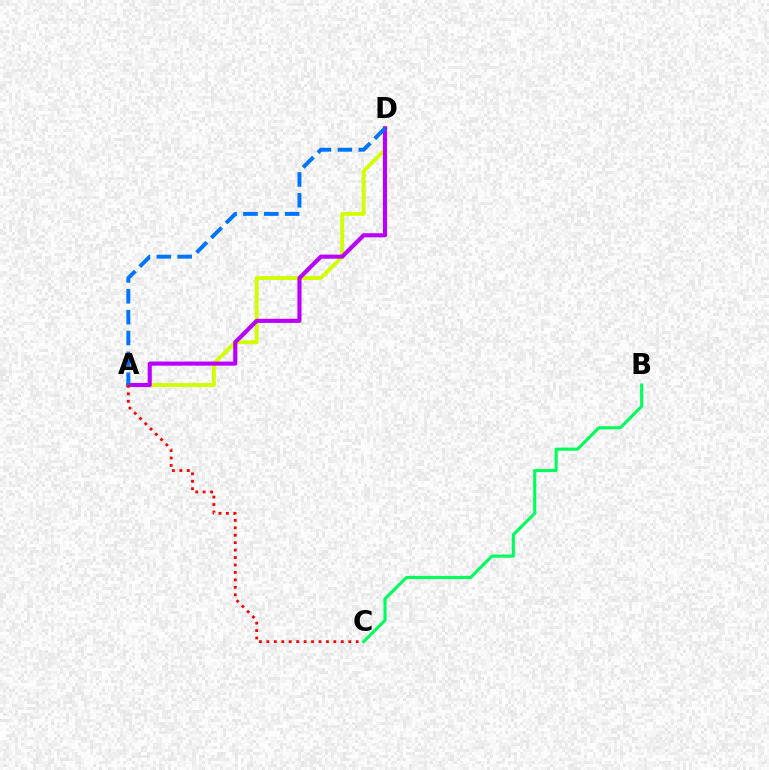{('A', 'D'): [{'color': '#d1ff00', 'line_style': 'solid', 'thickness': 2.79}, {'color': '#b900ff', 'line_style': 'solid', 'thickness': 2.96}, {'color': '#0074ff', 'line_style': 'dashed', 'thickness': 2.83}], ('A', 'C'): [{'color': '#ff0000', 'line_style': 'dotted', 'thickness': 2.02}], ('B', 'C'): [{'color': '#00ff5c', 'line_style': 'solid', 'thickness': 2.24}]}